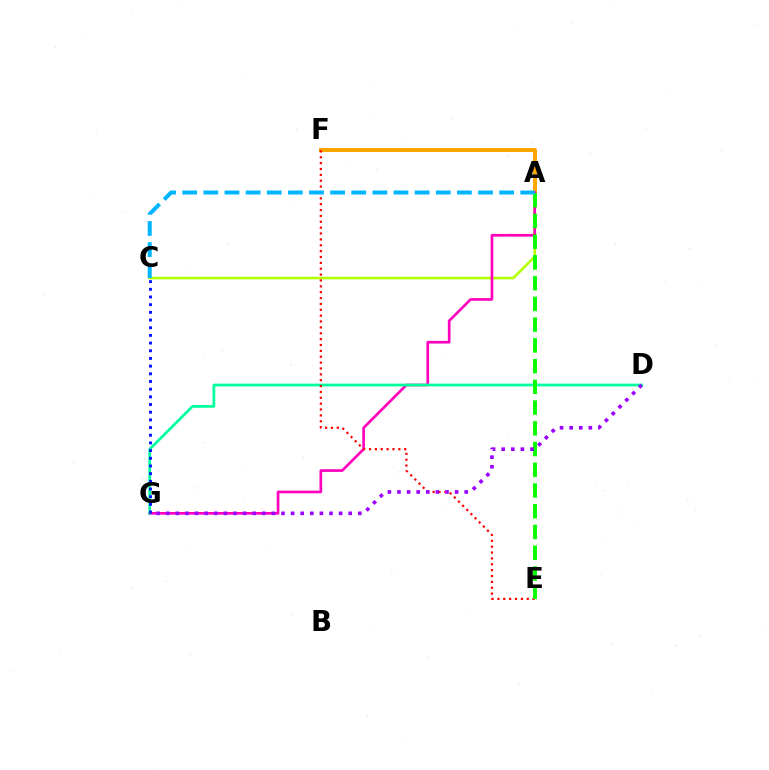{('A', 'F'): [{'color': '#ffa500', 'line_style': 'solid', 'thickness': 2.85}], ('A', 'C'): [{'color': '#b3ff00', 'line_style': 'solid', 'thickness': 1.87}, {'color': '#00b5ff', 'line_style': 'dashed', 'thickness': 2.87}], ('A', 'G'): [{'color': '#ff00bd', 'line_style': 'solid', 'thickness': 1.93}], ('D', 'G'): [{'color': '#00ff9d', 'line_style': 'solid', 'thickness': 1.98}, {'color': '#9b00ff', 'line_style': 'dotted', 'thickness': 2.61}], ('C', 'G'): [{'color': '#0010ff', 'line_style': 'dotted', 'thickness': 2.09}], ('E', 'F'): [{'color': '#ff0000', 'line_style': 'dotted', 'thickness': 1.59}], ('A', 'E'): [{'color': '#08ff00', 'line_style': 'dashed', 'thickness': 2.82}]}